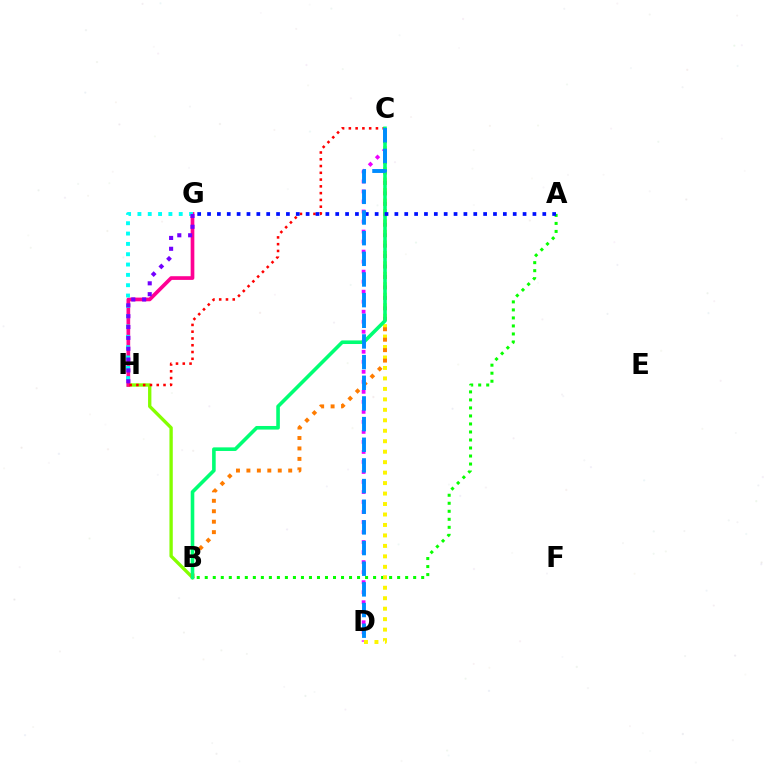{('B', 'H'): [{'color': '#84ff00', 'line_style': 'solid', 'thickness': 2.4}], ('G', 'H'): [{'color': '#ff0094', 'line_style': 'solid', 'thickness': 2.66}, {'color': '#00fff6', 'line_style': 'dotted', 'thickness': 2.81}, {'color': '#7200ff', 'line_style': 'dotted', 'thickness': 2.95}], ('C', 'D'): [{'color': '#ee00ff', 'line_style': 'dotted', 'thickness': 2.72}, {'color': '#fcf500', 'line_style': 'dotted', 'thickness': 2.84}, {'color': '#008cff', 'line_style': 'dashed', 'thickness': 2.81}], ('C', 'H'): [{'color': '#ff0000', 'line_style': 'dotted', 'thickness': 1.84}], ('A', 'B'): [{'color': '#08ff00', 'line_style': 'dotted', 'thickness': 2.18}], ('B', 'C'): [{'color': '#ff7c00', 'line_style': 'dotted', 'thickness': 2.84}, {'color': '#00ff74', 'line_style': 'solid', 'thickness': 2.59}], ('A', 'G'): [{'color': '#0010ff', 'line_style': 'dotted', 'thickness': 2.68}]}